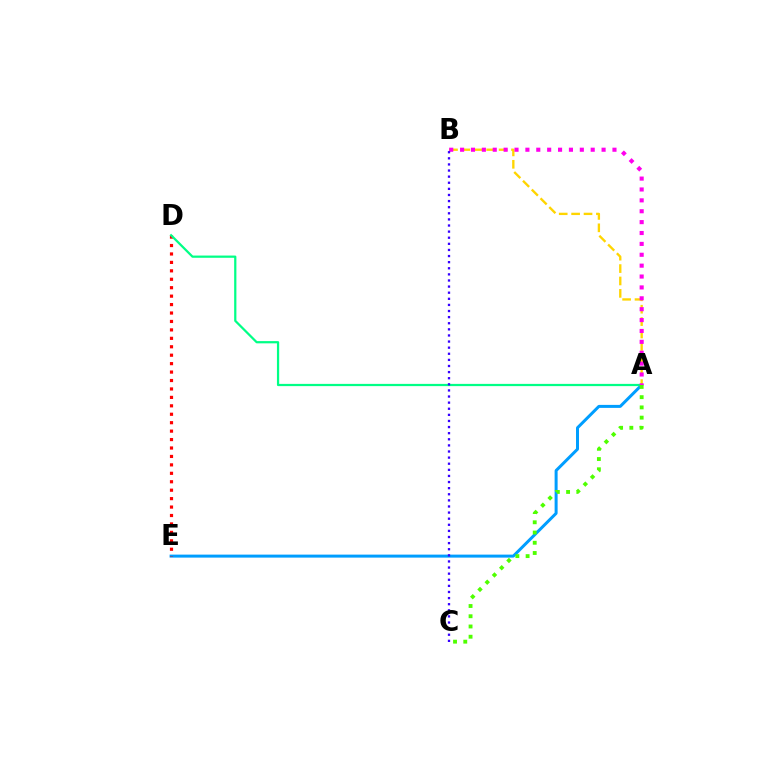{('A', 'E'): [{'color': '#009eff', 'line_style': 'solid', 'thickness': 2.16}], ('D', 'E'): [{'color': '#ff0000', 'line_style': 'dotted', 'thickness': 2.29}], ('A', 'B'): [{'color': '#ffd500', 'line_style': 'dashed', 'thickness': 1.68}, {'color': '#ff00ed', 'line_style': 'dotted', 'thickness': 2.96}], ('A', 'D'): [{'color': '#00ff86', 'line_style': 'solid', 'thickness': 1.61}], ('A', 'C'): [{'color': '#4fff00', 'line_style': 'dotted', 'thickness': 2.78}], ('B', 'C'): [{'color': '#3700ff', 'line_style': 'dotted', 'thickness': 1.66}]}